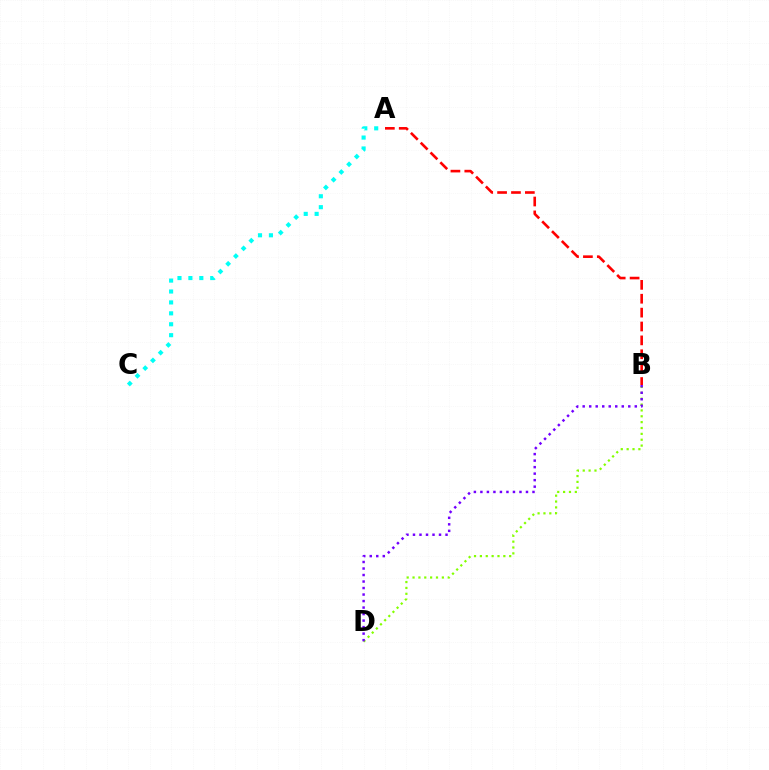{('A', 'C'): [{'color': '#00fff6', 'line_style': 'dotted', 'thickness': 2.97}], ('B', 'D'): [{'color': '#84ff00', 'line_style': 'dotted', 'thickness': 1.59}, {'color': '#7200ff', 'line_style': 'dotted', 'thickness': 1.77}], ('A', 'B'): [{'color': '#ff0000', 'line_style': 'dashed', 'thickness': 1.89}]}